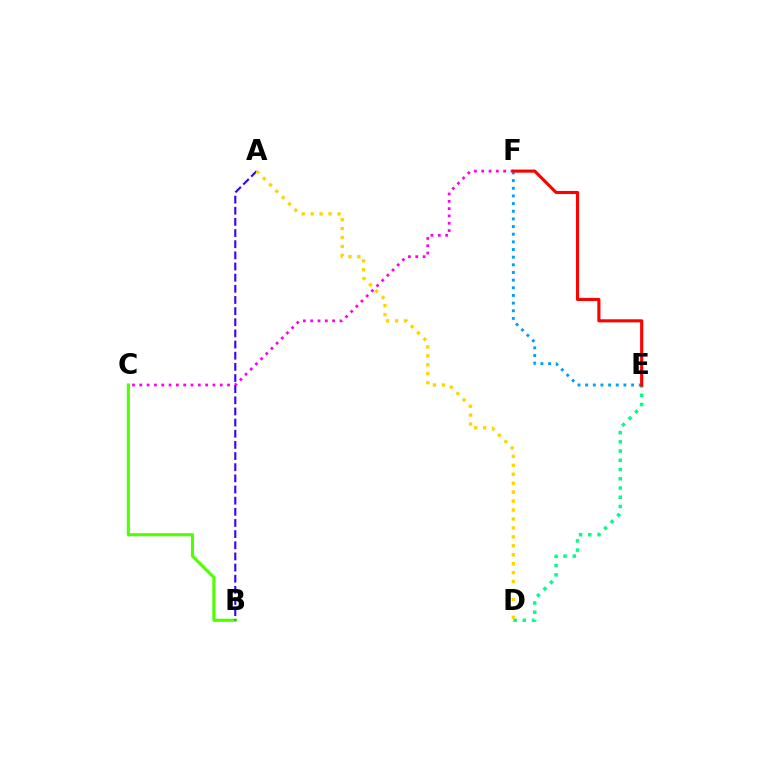{('D', 'E'): [{'color': '#00ff86', 'line_style': 'dotted', 'thickness': 2.51}], ('B', 'C'): [{'color': '#4fff00', 'line_style': 'solid', 'thickness': 2.24}], ('C', 'F'): [{'color': '#ff00ed', 'line_style': 'dotted', 'thickness': 1.99}], ('E', 'F'): [{'color': '#009eff', 'line_style': 'dotted', 'thickness': 2.08}, {'color': '#ff0000', 'line_style': 'solid', 'thickness': 2.24}], ('A', 'B'): [{'color': '#3700ff', 'line_style': 'dashed', 'thickness': 1.51}], ('A', 'D'): [{'color': '#ffd500', 'line_style': 'dotted', 'thickness': 2.43}]}